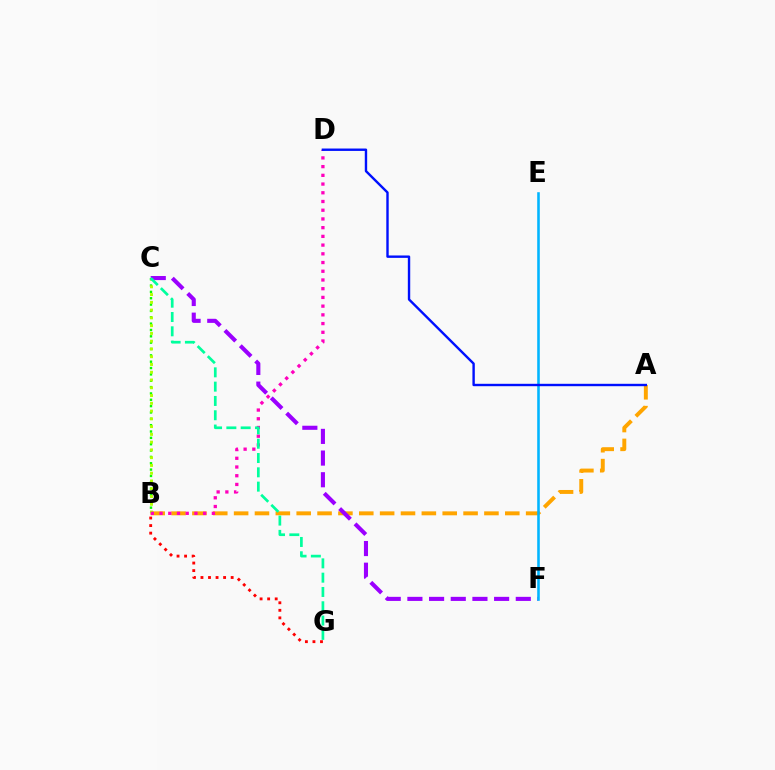{('A', 'B'): [{'color': '#ffa500', 'line_style': 'dashed', 'thickness': 2.83}], ('B', 'C'): [{'color': '#08ff00', 'line_style': 'dotted', 'thickness': 1.72}, {'color': '#b3ff00', 'line_style': 'dotted', 'thickness': 2.11}], ('B', 'D'): [{'color': '#ff00bd', 'line_style': 'dotted', 'thickness': 2.37}], ('C', 'F'): [{'color': '#9b00ff', 'line_style': 'dashed', 'thickness': 2.94}], ('E', 'F'): [{'color': '#00b5ff', 'line_style': 'solid', 'thickness': 1.85}], ('A', 'D'): [{'color': '#0010ff', 'line_style': 'solid', 'thickness': 1.73}], ('C', 'G'): [{'color': '#00ff9d', 'line_style': 'dashed', 'thickness': 1.94}], ('B', 'G'): [{'color': '#ff0000', 'line_style': 'dotted', 'thickness': 2.05}]}